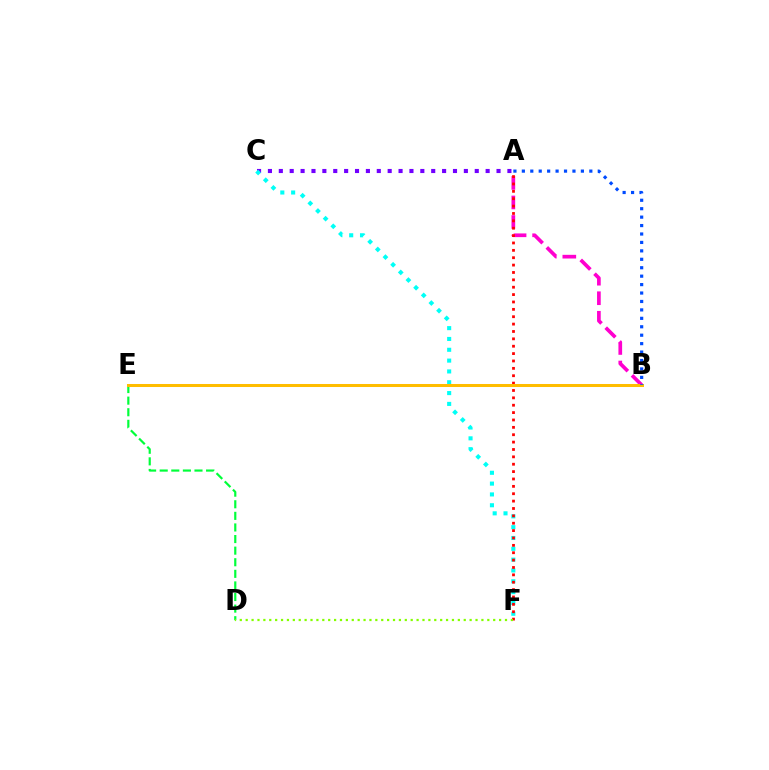{('A', 'C'): [{'color': '#7200ff', 'line_style': 'dotted', 'thickness': 2.96}], ('A', 'B'): [{'color': '#ff00cf', 'line_style': 'dashed', 'thickness': 2.65}, {'color': '#004bff', 'line_style': 'dotted', 'thickness': 2.29}], ('D', 'E'): [{'color': '#00ff39', 'line_style': 'dashed', 'thickness': 1.58}], ('C', 'F'): [{'color': '#00fff6', 'line_style': 'dotted', 'thickness': 2.94}], ('A', 'F'): [{'color': '#ff0000', 'line_style': 'dotted', 'thickness': 2.0}], ('D', 'F'): [{'color': '#84ff00', 'line_style': 'dotted', 'thickness': 1.6}], ('B', 'E'): [{'color': '#ffbd00', 'line_style': 'solid', 'thickness': 2.17}]}